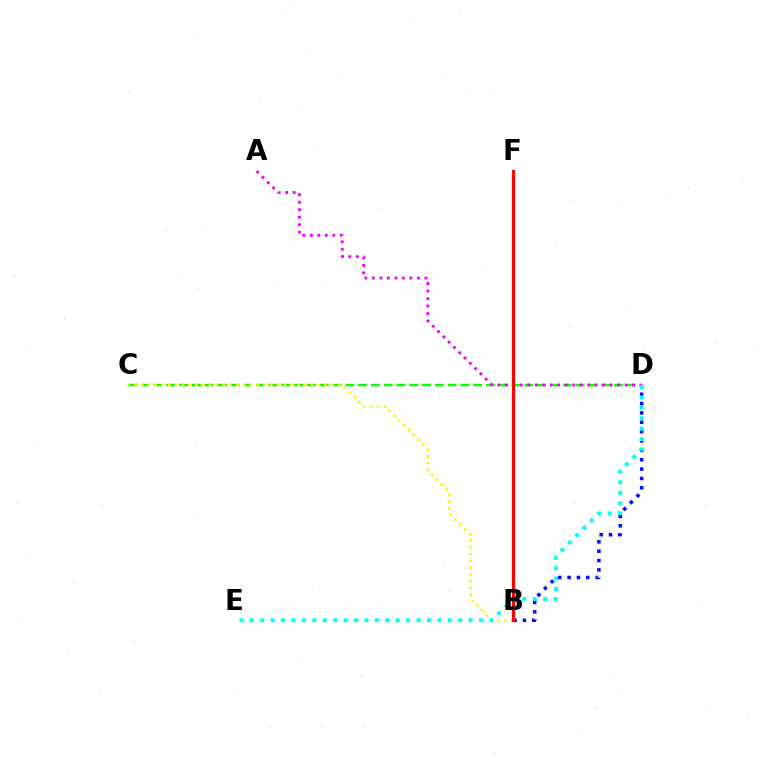{('C', 'D'): [{'color': '#08ff00', 'line_style': 'dashed', 'thickness': 1.74}], ('B', 'D'): [{'color': '#0010ff', 'line_style': 'dotted', 'thickness': 2.54}], ('A', 'D'): [{'color': '#ee00ff', 'line_style': 'dotted', 'thickness': 2.04}], ('B', 'C'): [{'color': '#fcf500', 'line_style': 'dotted', 'thickness': 1.85}], ('D', 'E'): [{'color': '#00fff6', 'line_style': 'dotted', 'thickness': 2.83}], ('B', 'F'): [{'color': '#ff0000', 'line_style': 'solid', 'thickness': 2.33}]}